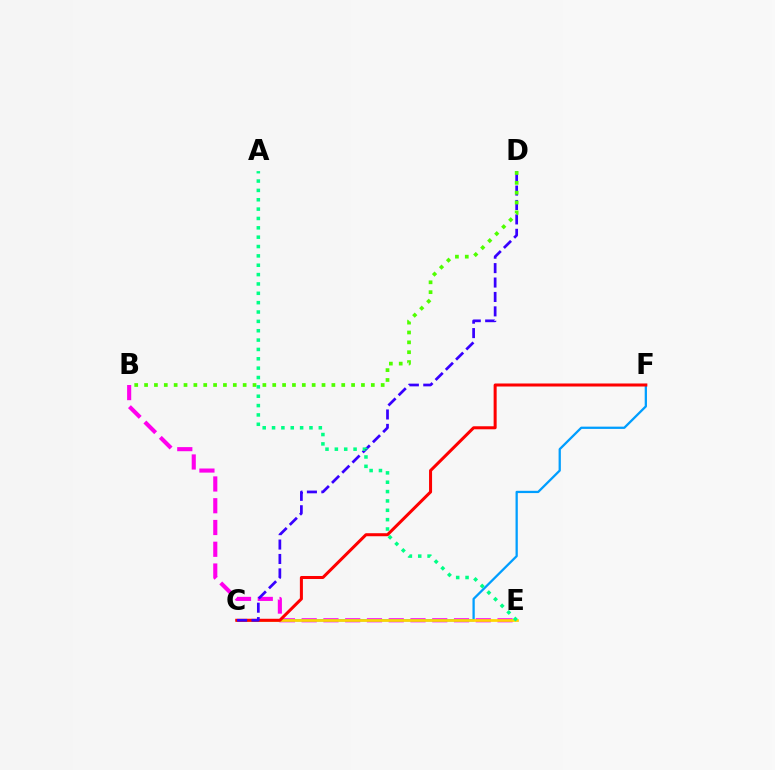{('B', 'E'): [{'color': '#ff00ed', 'line_style': 'dashed', 'thickness': 2.96}], ('C', 'F'): [{'color': '#009eff', 'line_style': 'solid', 'thickness': 1.64}, {'color': '#ff0000', 'line_style': 'solid', 'thickness': 2.18}], ('C', 'E'): [{'color': '#ffd500', 'line_style': 'solid', 'thickness': 1.95}], ('C', 'D'): [{'color': '#3700ff', 'line_style': 'dashed', 'thickness': 1.96}], ('B', 'D'): [{'color': '#4fff00', 'line_style': 'dotted', 'thickness': 2.68}], ('A', 'E'): [{'color': '#00ff86', 'line_style': 'dotted', 'thickness': 2.54}]}